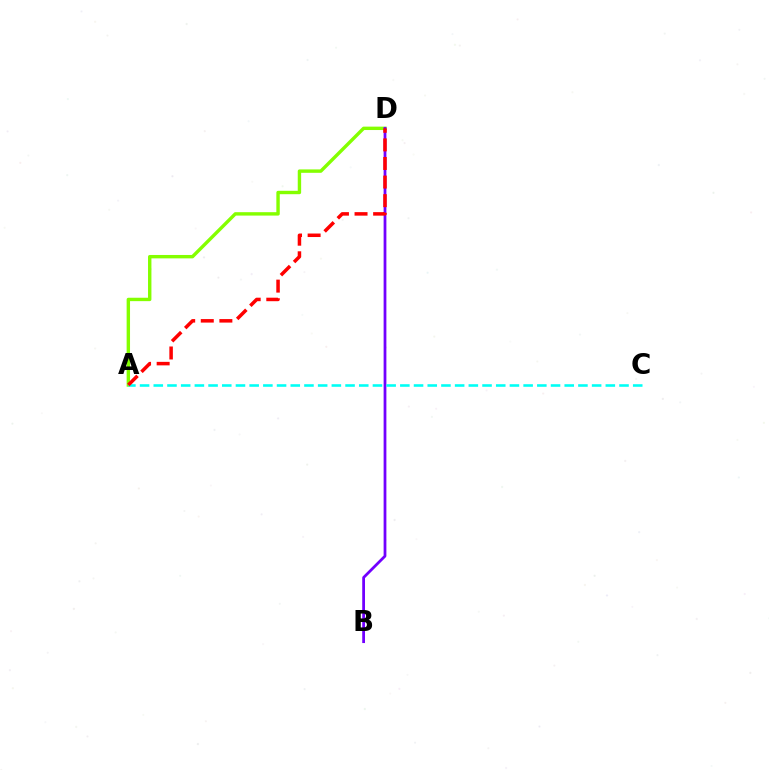{('A', 'D'): [{'color': '#84ff00', 'line_style': 'solid', 'thickness': 2.45}, {'color': '#ff0000', 'line_style': 'dashed', 'thickness': 2.53}], ('B', 'D'): [{'color': '#7200ff', 'line_style': 'solid', 'thickness': 1.99}], ('A', 'C'): [{'color': '#00fff6', 'line_style': 'dashed', 'thickness': 1.86}]}